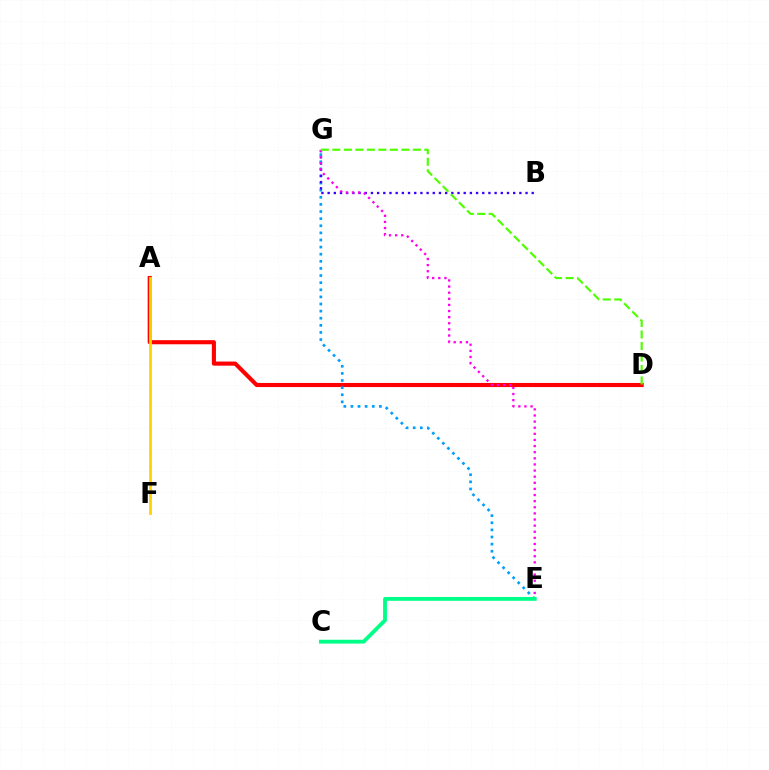{('A', 'D'): [{'color': '#ff0000', 'line_style': 'solid', 'thickness': 2.96}], ('A', 'F'): [{'color': '#ffd500', 'line_style': 'solid', 'thickness': 2.04}], ('E', 'G'): [{'color': '#009eff', 'line_style': 'dotted', 'thickness': 1.93}, {'color': '#ff00ed', 'line_style': 'dotted', 'thickness': 1.66}], ('B', 'G'): [{'color': '#3700ff', 'line_style': 'dotted', 'thickness': 1.68}], ('C', 'E'): [{'color': '#00ff86', 'line_style': 'solid', 'thickness': 2.76}], ('D', 'G'): [{'color': '#4fff00', 'line_style': 'dashed', 'thickness': 1.56}]}